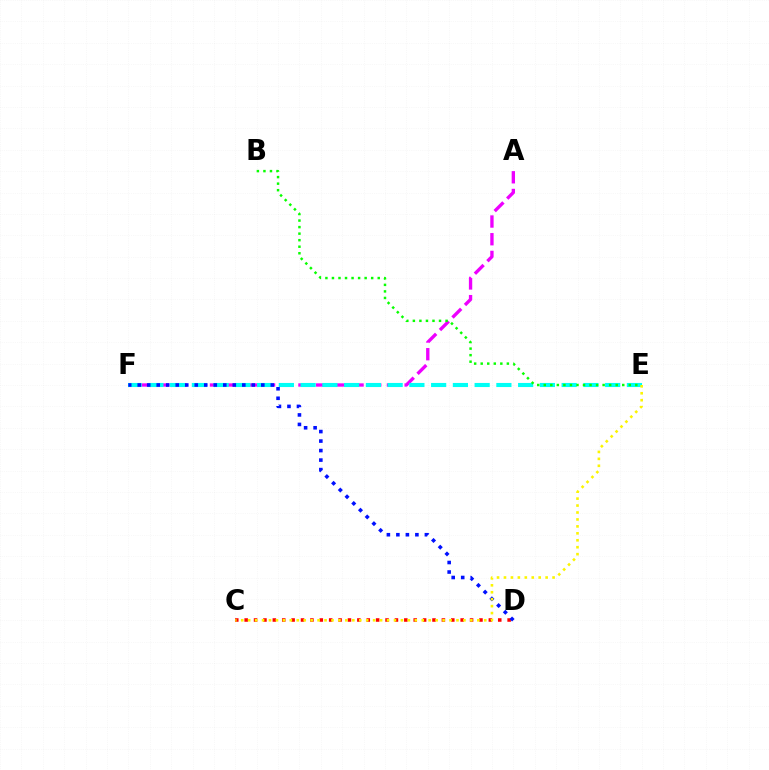{('C', 'D'): [{'color': '#ff0000', 'line_style': 'dotted', 'thickness': 2.55}], ('A', 'F'): [{'color': '#ee00ff', 'line_style': 'dashed', 'thickness': 2.4}], ('E', 'F'): [{'color': '#00fff6', 'line_style': 'dashed', 'thickness': 2.95}], ('D', 'F'): [{'color': '#0010ff', 'line_style': 'dotted', 'thickness': 2.58}], ('C', 'E'): [{'color': '#fcf500', 'line_style': 'dotted', 'thickness': 1.89}], ('B', 'E'): [{'color': '#08ff00', 'line_style': 'dotted', 'thickness': 1.78}]}